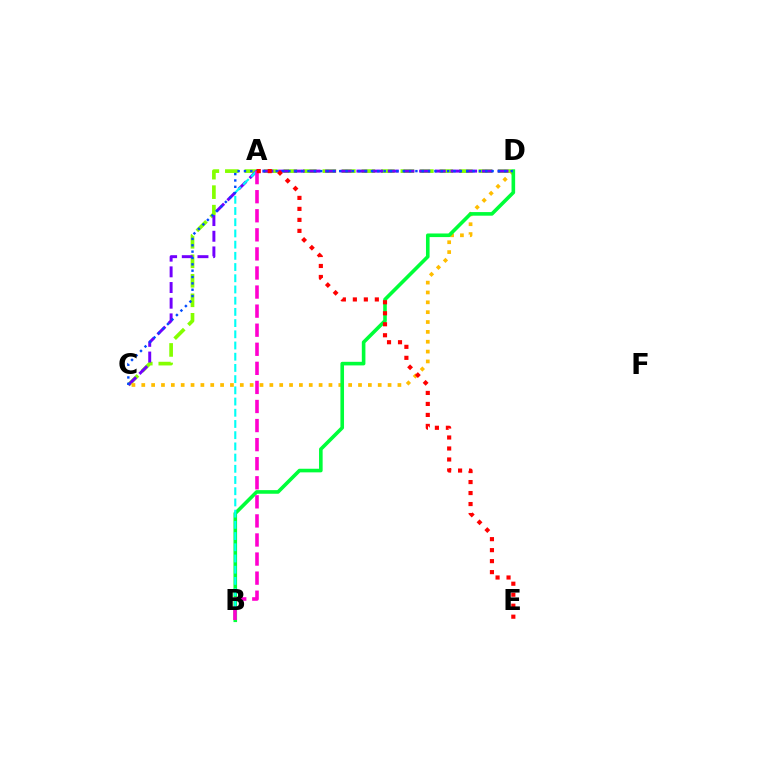{('C', 'D'): [{'color': '#84ff00', 'line_style': 'dashed', 'thickness': 2.65}, {'color': '#7200ff', 'line_style': 'dashed', 'thickness': 2.13}, {'color': '#ffbd00', 'line_style': 'dotted', 'thickness': 2.68}, {'color': '#004bff', 'line_style': 'dotted', 'thickness': 1.73}], ('B', 'D'): [{'color': '#00ff39', 'line_style': 'solid', 'thickness': 2.6}], ('A', 'B'): [{'color': '#00fff6', 'line_style': 'dashed', 'thickness': 1.52}, {'color': '#ff00cf', 'line_style': 'dashed', 'thickness': 2.59}], ('A', 'E'): [{'color': '#ff0000', 'line_style': 'dotted', 'thickness': 2.99}]}